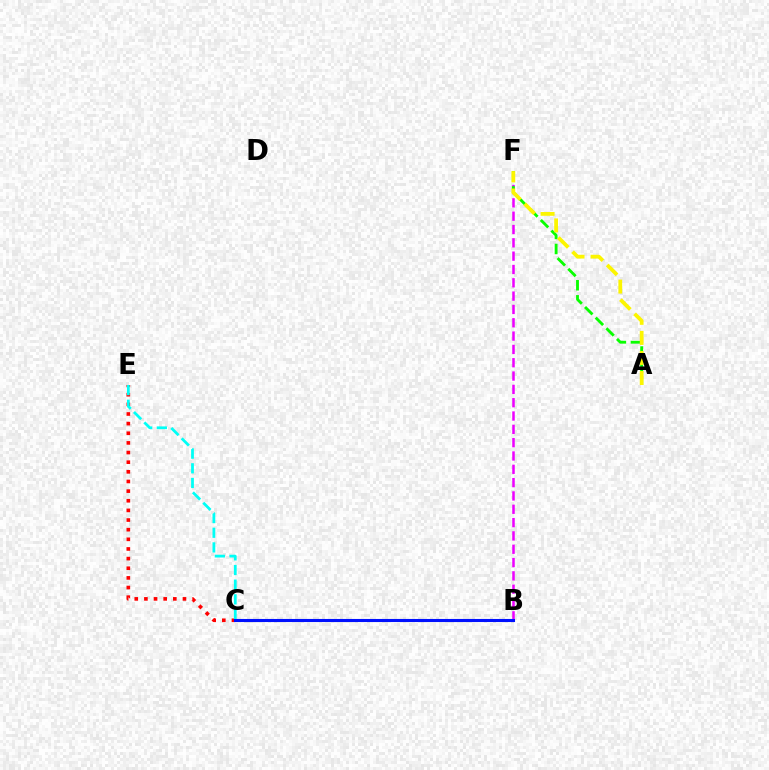{('C', 'E'): [{'color': '#ff0000', 'line_style': 'dotted', 'thickness': 2.62}, {'color': '#00fff6', 'line_style': 'dashed', 'thickness': 1.99}], ('B', 'F'): [{'color': '#ee00ff', 'line_style': 'dashed', 'thickness': 1.81}], ('A', 'F'): [{'color': '#08ff00', 'line_style': 'dashed', 'thickness': 2.05}, {'color': '#fcf500', 'line_style': 'dashed', 'thickness': 2.72}], ('B', 'C'): [{'color': '#0010ff', 'line_style': 'solid', 'thickness': 2.22}]}